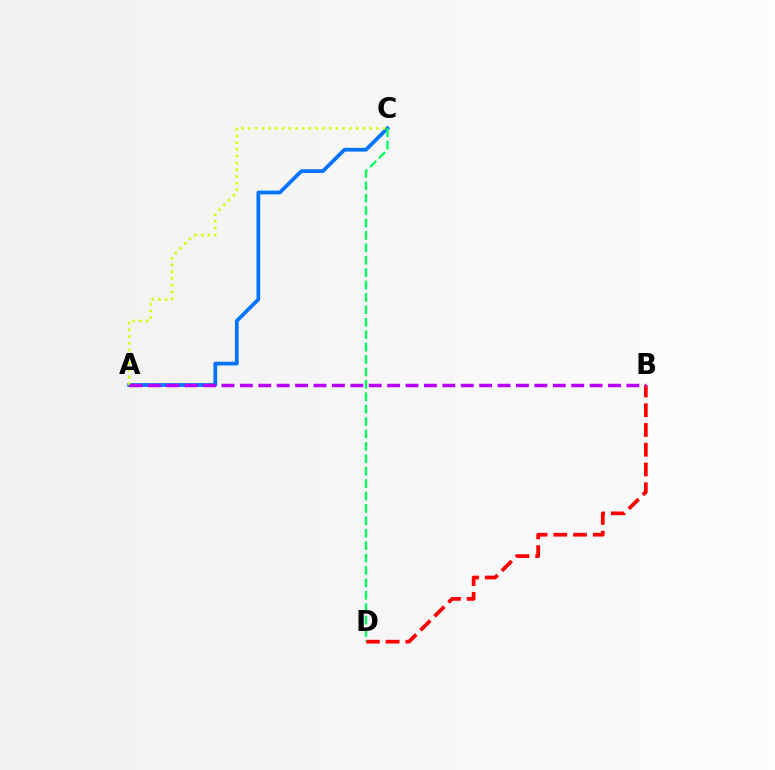{('B', 'D'): [{'color': '#ff0000', 'line_style': 'dashed', 'thickness': 2.68}], ('A', 'C'): [{'color': '#0074ff', 'line_style': 'solid', 'thickness': 2.69}, {'color': '#d1ff00', 'line_style': 'dotted', 'thickness': 1.83}], ('A', 'B'): [{'color': '#b900ff', 'line_style': 'dashed', 'thickness': 2.5}], ('C', 'D'): [{'color': '#00ff5c', 'line_style': 'dashed', 'thickness': 1.69}]}